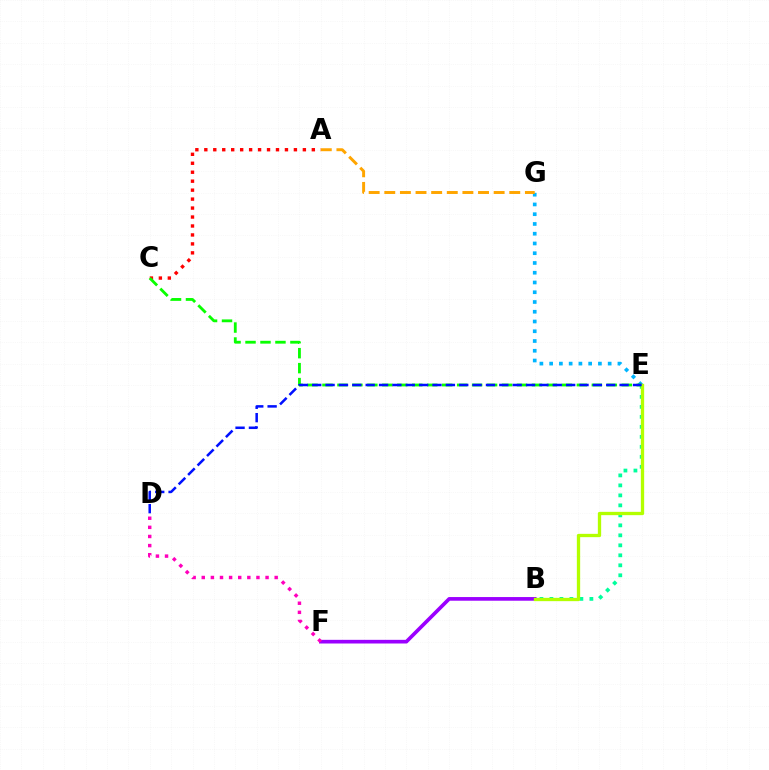{('A', 'C'): [{'color': '#ff0000', 'line_style': 'dotted', 'thickness': 2.43}], ('E', 'G'): [{'color': '#00b5ff', 'line_style': 'dotted', 'thickness': 2.65}], ('B', 'E'): [{'color': '#00ff9d', 'line_style': 'dotted', 'thickness': 2.71}, {'color': '#b3ff00', 'line_style': 'solid', 'thickness': 2.39}], ('C', 'E'): [{'color': '#08ff00', 'line_style': 'dashed', 'thickness': 2.03}], ('B', 'F'): [{'color': '#9b00ff', 'line_style': 'solid', 'thickness': 2.64}], ('D', 'F'): [{'color': '#ff00bd', 'line_style': 'dotted', 'thickness': 2.48}], ('A', 'G'): [{'color': '#ffa500', 'line_style': 'dashed', 'thickness': 2.12}], ('D', 'E'): [{'color': '#0010ff', 'line_style': 'dashed', 'thickness': 1.82}]}